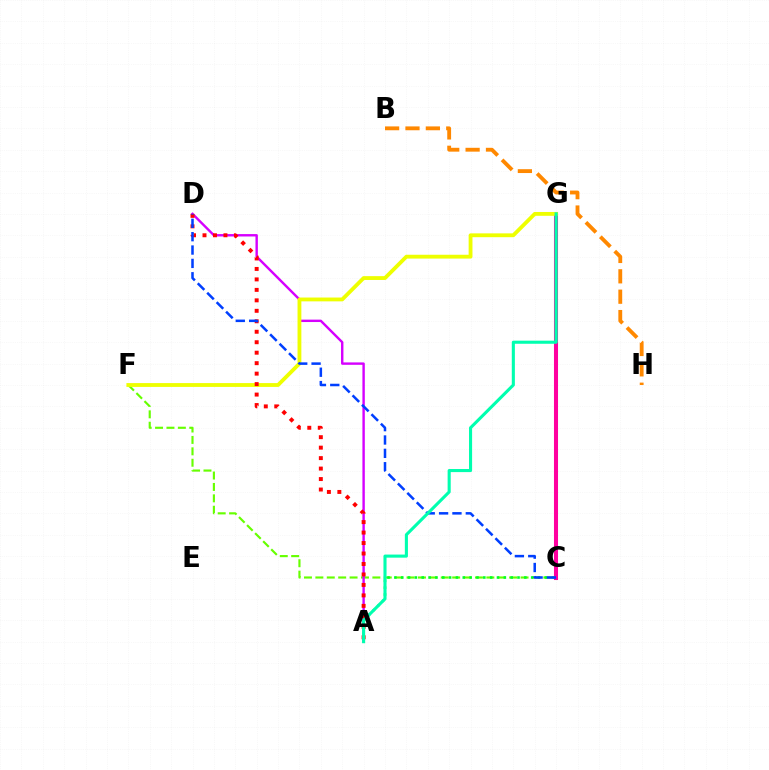{('C', 'F'): [{'color': '#66ff00', 'line_style': 'dashed', 'thickness': 1.55}], ('A', 'C'): [{'color': '#00ff27', 'line_style': 'dotted', 'thickness': 1.86}], ('C', 'G'): [{'color': '#4f00ff', 'line_style': 'dashed', 'thickness': 2.69}, {'color': '#00c7ff', 'line_style': 'dashed', 'thickness': 2.64}, {'color': '#ff00a0', 'line_style': 'solid', 'thickness': 2.92}], ('A', 'D'): [{'color': '#d600ff', 'line_style': 'solid', 'thickness': 1.73}, {'color': '#ff0000', 'line_style': 'dotted', 'thickness': 2.84}], ('F', 'G'): [{'color': '#eeff00', 'line_style': 'solid', 'thickness': 2.76}], ('C', 'D'): [{'color': '#003fff', 'line_style': 'dashed', 'thickness': 1.81}], ('B', 'H'): [{'color': '#ff8800', 'line_style': 'dashed', 'thickness': 2.77}], ('A', 'G'): [{'color': '#00ffaf', 'line_style': 'solid', 'thickness': 2.22}]}